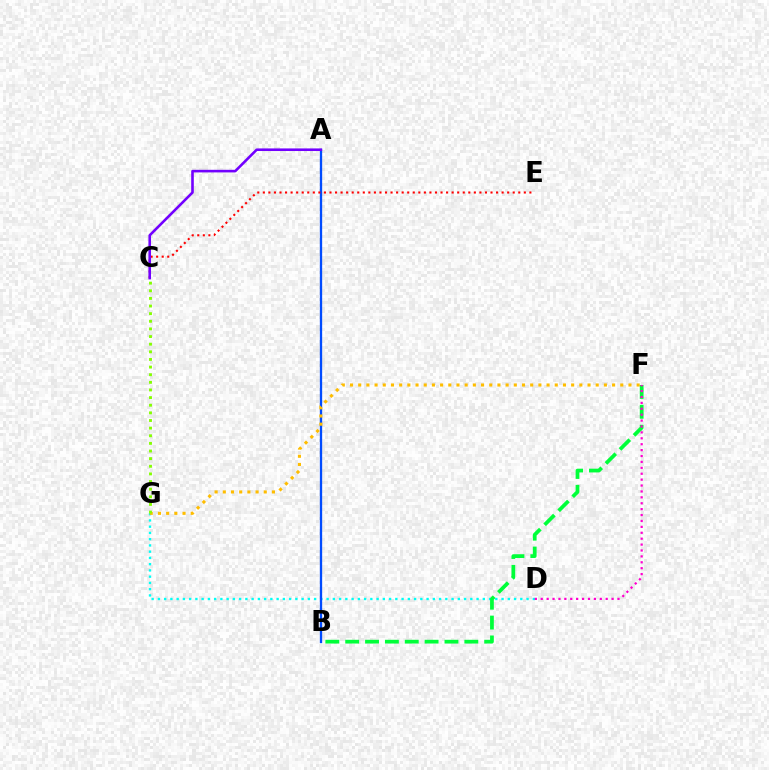{('D', 'G'): [{'color': '#00fff6', 'line_style': 'dotted', 'thickness': 1.7}], ('A', 'B'): [{'color': '#004bff', 'line_style': 'solid', 'thickness': 1.67}], ('F', 'G'): [{'color': '#ffbd00', 'line_style': 'dotted', 'thickness': 2.23}], ('C', 'E'): [{'color': '#ff0000', 'line_style': 'dotted', 'thickness': 1.51}], ('C', 'G'): [{'color': '#84ff00', 'line_style': 'dotted', 'thickness': 2.07}], ('B', 'F'): [{'color': '#00ff39', 'line_style': 'dashed', 'thickness': 2.7}], ('A', 'C'): [{'color': '#7200ff', 'line_style': 'solid', 'thickness': 1.87}], ('D', 'F'): [{'color': '#ff00cf', 'line_style': 'dotted', 'thickness': 1.6}]}